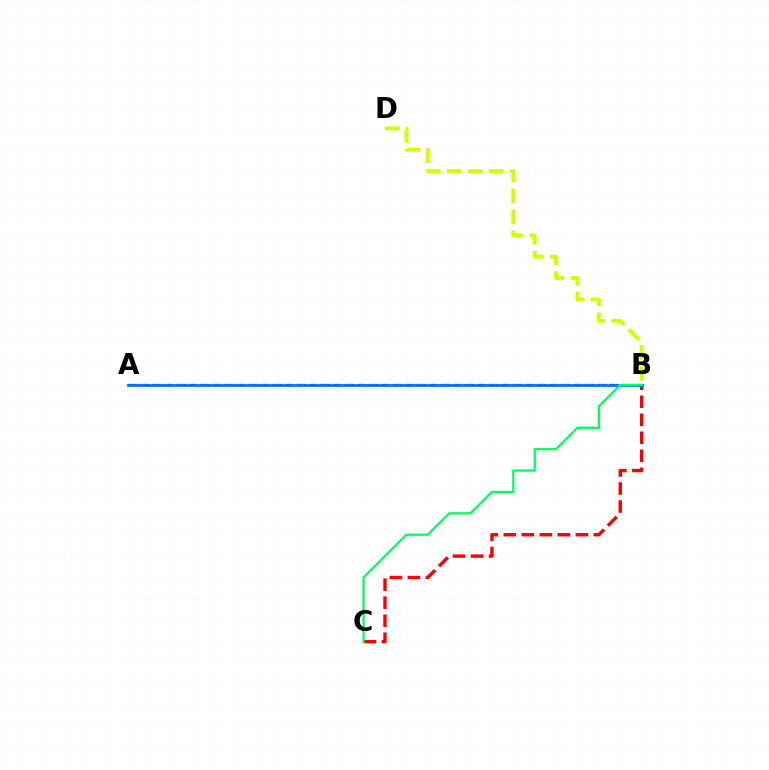{('A', 'B'): [{'color': '#b900ff', 'line_style': 'dashed', 'thickness': 1.63}, {'color': '#0074ff', 'line_style': 'solid', 'thickness': 1.99}], ('B', 'C'): [{'color': '#ff0000', 'line_style': 'dashed', 'thickness': 2.45}, {'color': '#00ff5c', 'line_style': 'solid', 'thickness': 1.62}], ('B', 'D'): [{'color': '#d1ff00', 'line_style': 'dashed', 'thickness': 2.85}]}